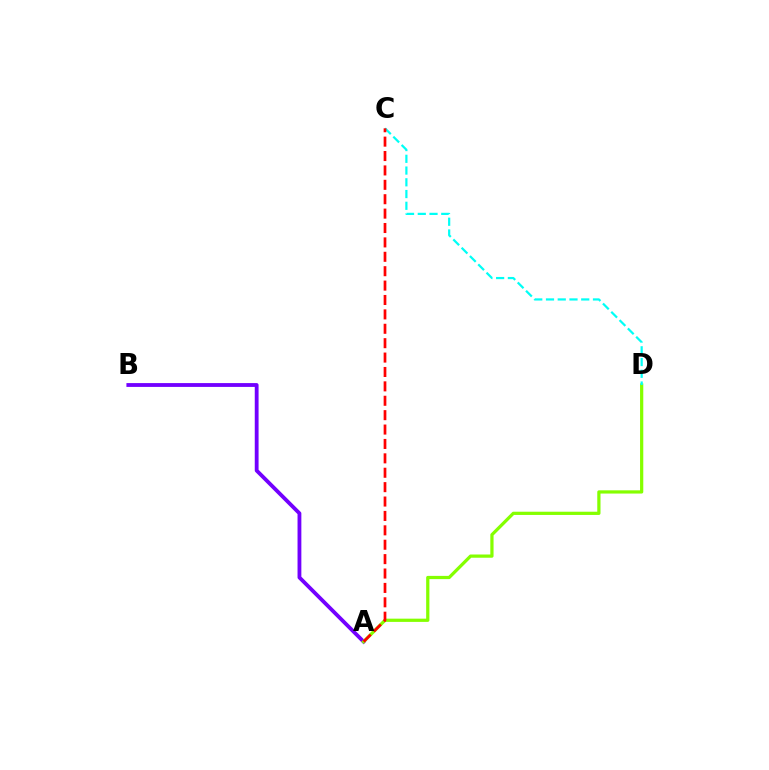{('A', 'B'): [{'color': '#7200ff', 'line_style': 'solid', 'thickness': 2.75}], ('A', 'D'): [{'color': '#84ff00', 'line_style': 'solid', 'thickness': 2.33}], ('C', 'D'): [{'color': '#00fff6', 'line_style': 'dashed', 'thickness': 1.6}], ('A', 'C'): [{'color': '#ff0000', 'line_style': 'dashed', 'thickness': 1.96}]}